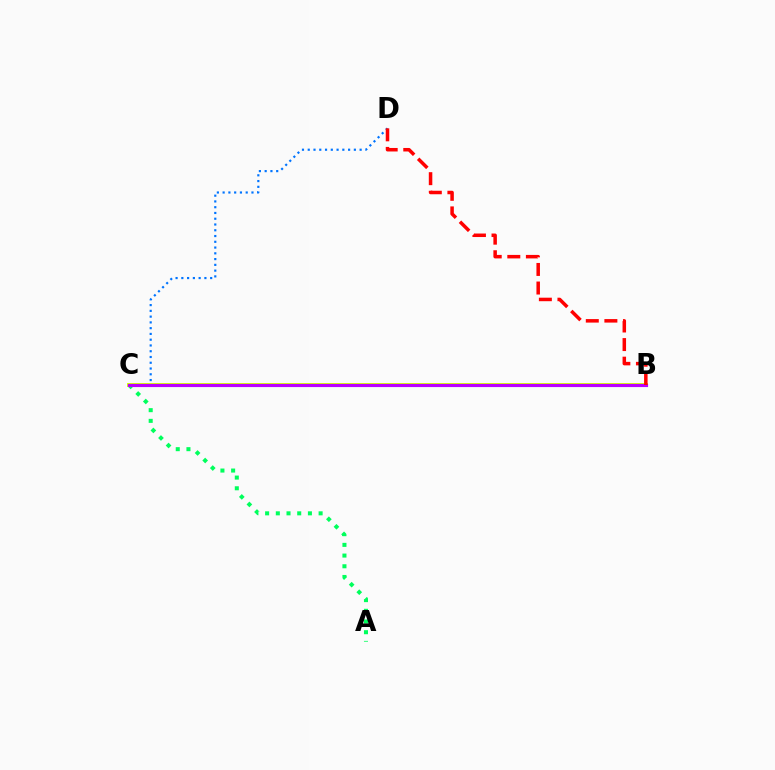{('A', 'C'): [{'color': '#00ff5c', 'line_style': 'dotted', 'thickness': 2.91}], ('C', 'D'): [{'color': '#0074ff', 'line_style': 'dotted', 'thickness': 1.57}], ('B', 'C'): [{'color': '#d1ff00', 'line_style': 'solid', 'thickness': 2.81}, {'color': '#b900ff', 'line_style': 'solid', 'thickness': 2.26}], ('B', 'D'): [{'color': '#ff0000', 'line_style': 'dashed', 'thickness': 2.52}]}